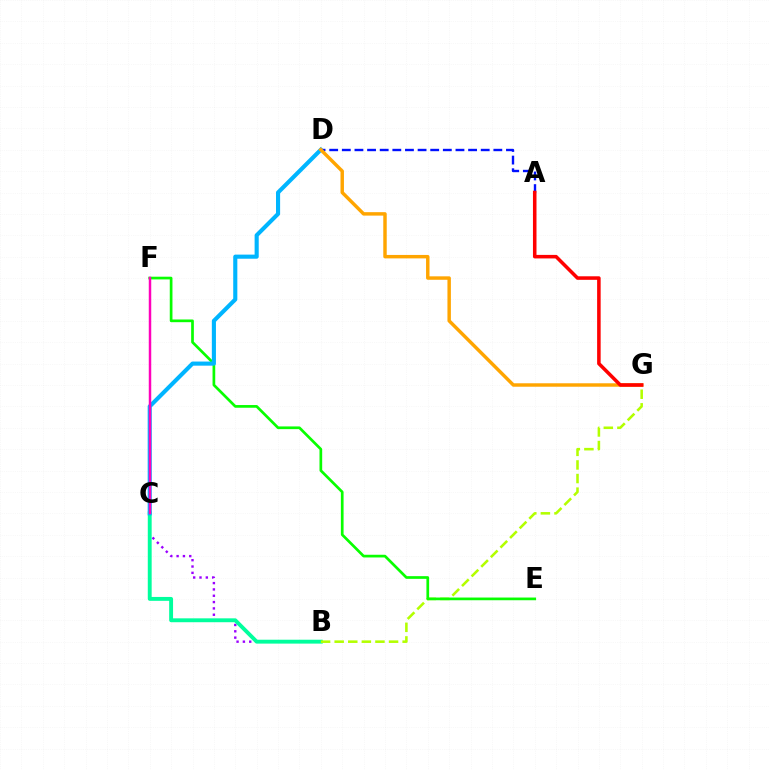{('B', 'C'): [{'color': '#9b00ff', 'line_style': 'dotted', 'thickness': 1.72}, {'color': '#00ff9d', 'line_style': 'solid', 'thickness': 2.8}], ('B', 'G'): [{'color': '#b3ff00', 'line_style': 'dashed', 'thickness': 1.85}], ('E', 'F'): [{'color': '#08ff00', 'line_style': 'solid', 'thickness': 1.95}], ('C', 'D'): [{'color': '#00b5ff', 'line_style': 'solid', 'thickness': 2.96}], ('A', 'D'): [{'color': '#0010ff', 'line_style': 'dashed', 'thickness': 1.72}], ('D', 'G'): [{'color': '#ffa500', 'line_style': 'solid', 'thickness': 2.48}], ('C', 'F'): [{'color': '#ff00bd', 'line_style': 'solid', 'thickness': 1.78}], ('A', 'G'): [{'color': '#ff0000', 'line_style': 'solid', 'thickness': 2.55}]}